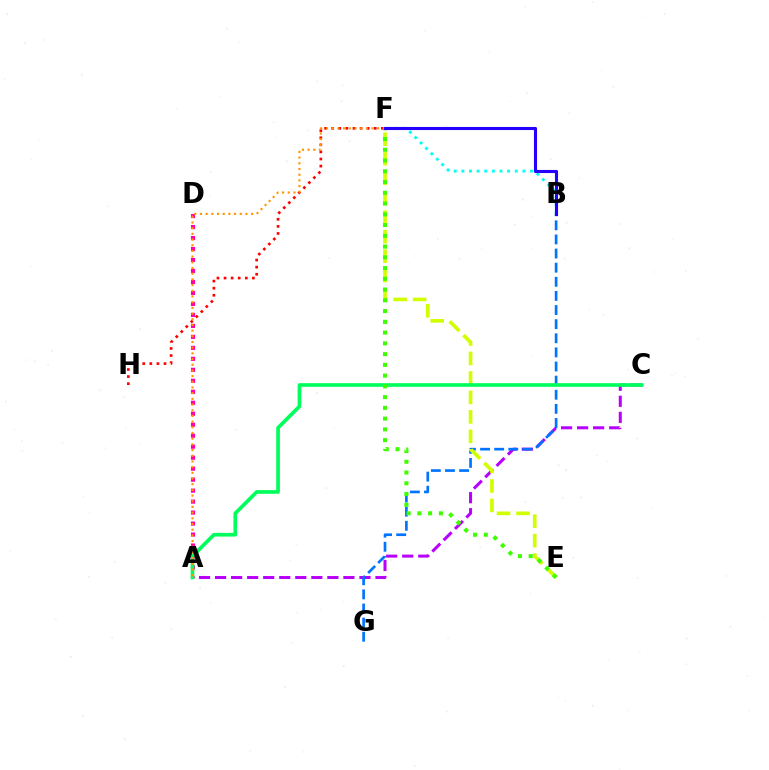{('A', 'C'): [{'color': '#b900ff', 'line_style': 'dashed', 'thickness': 2.18}, {'color': '#00ff5c', 'line_style': 'solid', 'thickness': 2.65}], ('B', 'F'): [{'color': '#00fff6', 'line_style': 'dotted', 'thickness': 2.07}, {'color': '#2500ff', 'line_style': 'solid', 'thickness': 2.23}], ('A', 'D'): [{'color': '#ff00ac', 'line_style': 'dotted', 'thickness': 2.98}], ('B', 'G'): [{'color': '#0074ff', 'line_style': 'dashed', 'thickness': 1.92}], ('E', 'F'): [{'color': '#d1ff00', 'line_style': 'dashed', 'thickness': 2.65}, {'color': '#3dff00', 'line_style': 'dotted', 'thickness': 2.92}], ('F', 'H'): [{'color': '#ff0000', 'line_style': 'dotted', 'thickness': 1.93}], ('A', 'F'): [{'color': '#ff9400', 'line_style': 'dotted', 'thickness': 1.55}]}